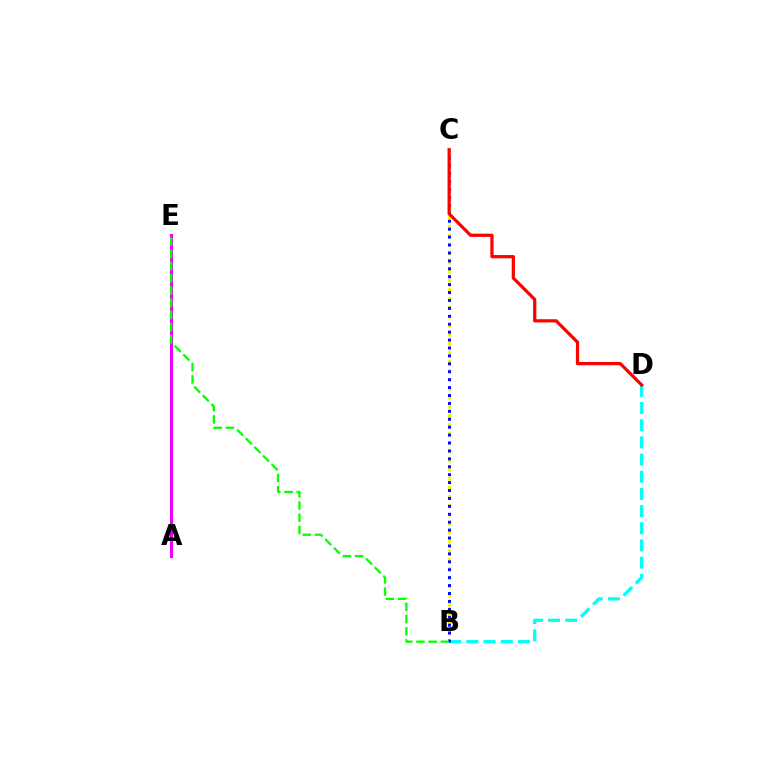{('B', 'C'): [{'color': '#fcf500', 'line_style': 'dotted', 'thickness': 2.45}, {'color': '#0010ff', 'line_style': 'dotted', 'thickness': 2.15}], ('B', 'D'): [{'color': '#00fff6', 'line_style': 'dashed', 'thickness': 2.33}], ('A', 'E'): [{'color': '#ee00ff', 'line_style': 'solid', 'thickness': 2.19}], ('B', 'E'): [{'color': '#08ff00', 'line_style': 'dashed', 'thickness': 1.66}], ('C', 'D'): [{'color': '#ff0000', 'line_style': 'solid', 'thickness': 2.32}]}